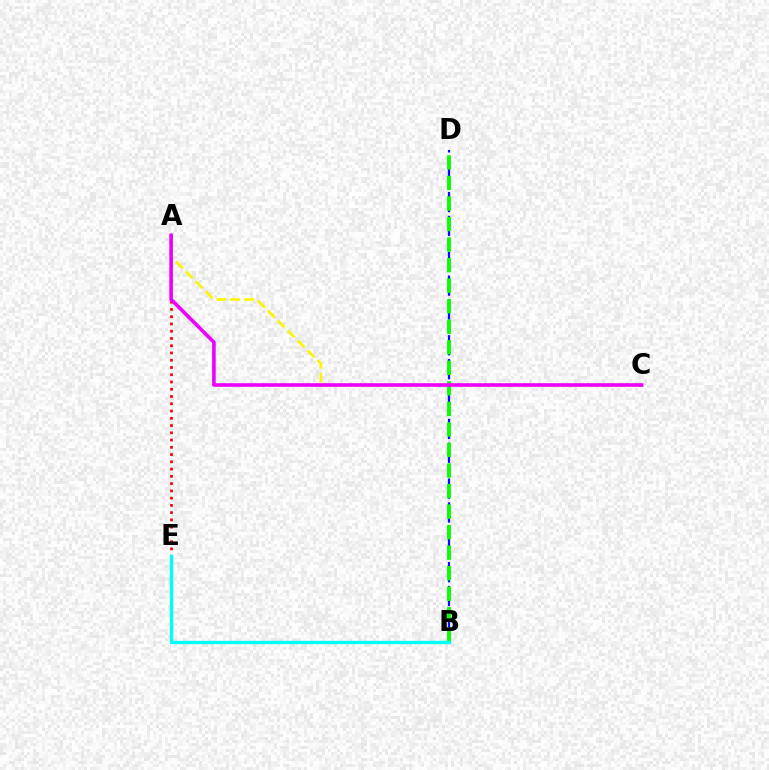{('B', 'D'): [{'color': '#0010ff', 'line_style': 'dashed', 'thickness': 1.62}, {'color': '#08ff00', 'line_style': 'dashed', 'thickness': 2.79}], ('A', 'E'): [{'color': '#ff0000', 'line_style': 'dotted', 'thickness': 1.97}], ('A', 'C'): [{'color': '#fcf500', 'line_style': 'dashed', 'thickness': 1.91}, {'color': '#ee00ff', 'line_style': 'solid', 'thickness': 2.59}], ('B', 'E'): [{'color': '#00fff6', 'line_style': 'solid', 'thickness': 2.41}]}